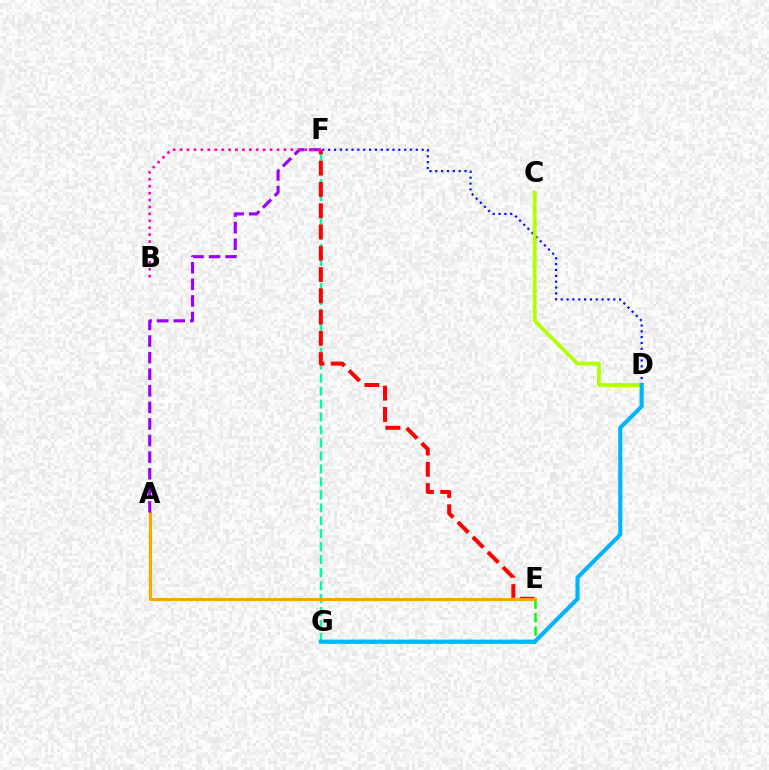{('F', 'G'): [{'color': '#00ff9d', 'line_style': 'dashed', 'thickness': 1.76}], ('D', 'F'): [{'color': '#0010ff', 'line_style': 'dotted', 'thickness': 1.59}], ('E', 'F'): [{'color': '#ff0000', 'line_style': 'dashed', 'thickness': 2.89}], ('E', 'G'): [{'color': '#08ff00', 'line_style': 'dashed', 'thickness': 1.83}], ('C', 'D'): [{'color': '#b3ff00', 'line_style': 'solid', 'thickness': 2.71}], ('A', 'E'): [{'color': '#ffa500', 'line_style': 'solid', 'thickness': 2.23}], ('D', 'G'): [{'color': '#00b5ff', 'line_style': 'solid', 'thickness': 2.96}], ('A', 'F'): [{'color': '#9b00ff', 'line_style': 'dashed', 'thickness': 2.25}], ('B', 'F'): [{'color': '#ff00bd', 'line_style': 'dotted', 'thickness': 1.88}]}